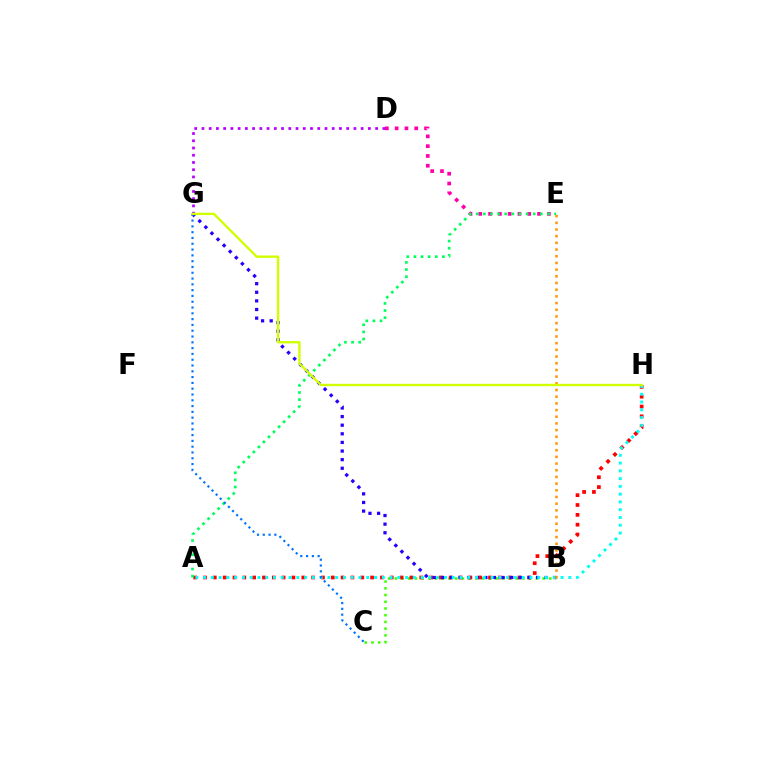{('B', 'C'): [{'color': '#3dff00', 'line_style': 'dotted', 'thickness': 1.83}], ('A', 'H'): [{'color': '#ff0000', 'line_style': 'dotted', 'thickness': 2.67}, {'color': '#00fff6', 'line_style': 'dotted', 'thickness': 2.11}], ('B', 'G'): [{'color': '#2500ff', 'line_style': 'dotted', 'thickness': 2.34}], ('D', 'E'): [{'color': '#ff00ac', 'line_style': 'dotted', 'thickness': 2.66}], ('A', 'E'): [{'color': '#00ff5c', 'line_style': 'dotted', 'thickness': 1.94}], ('C', 'G'): [{'color': '#0074ff', 'line_style': 'dotted', 'thickness': 1.57}], ('B', 'E'): [{'color': '#ff9400', 'line_style': 'dotted', 'thickness': 1.82}], ('D', 'G'): [{'color': '#b900ff', 'line_style': 'dotted', 'thickness': 1.97}], ('G', 'H'): [{'color': '#d1ff00', 'line_style': 'solid', 'thickness': 1.71}]}